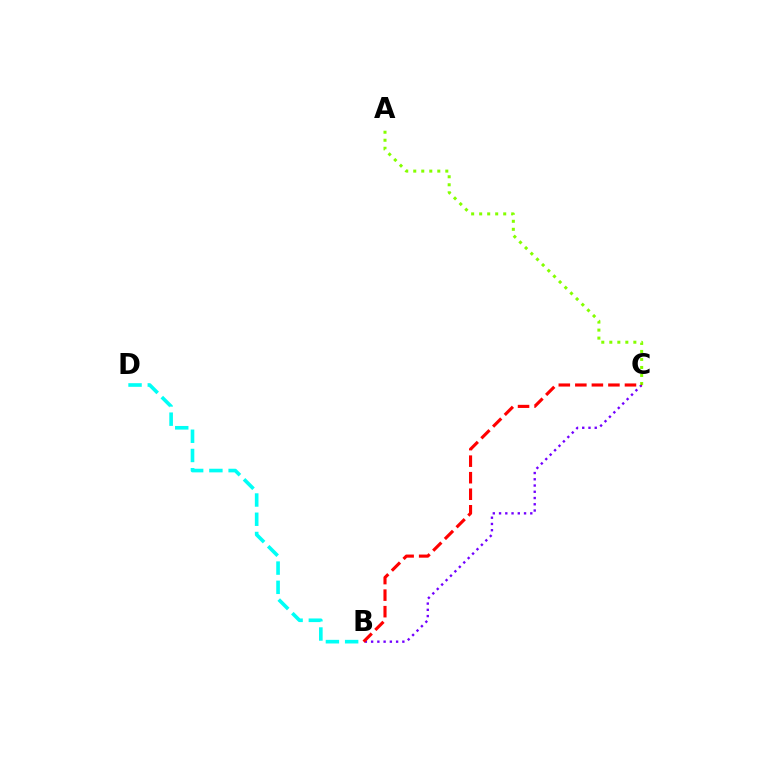{('B', 'D'): [{'color': '#00fff6', 'line_style': 'dashed', 'thickness': 2.61}], ('B', 'C'): [{'color': '#7200ff', 'line_style': 'dotted', 'thickness': 1.7}, {'color': '#ff0000', 'line_style': 'dashed', 'thickness': 2.25}], ('A', 'C'): [{'color': '#84ff00', 'line_style': 'dotted', 'thickness': 2.18}]}